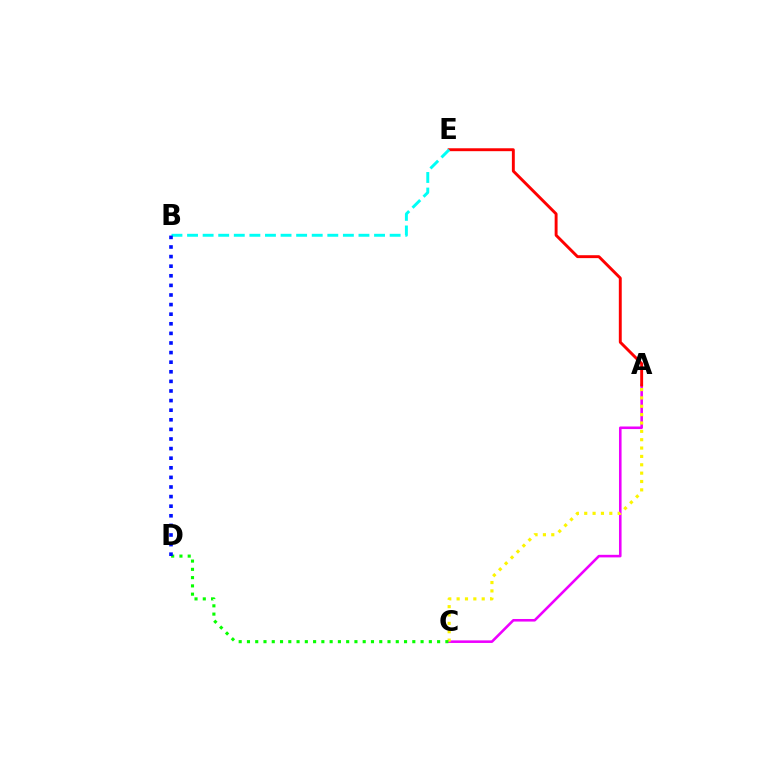{('A', 'C'): [{'color': '#ee00ff', 'line_style': 'solid', 'thickness': 1.86}, {'color': '#fcf500', 'line_style': 'dotted', 'thickness': 2.27}], ('A', 'E'): [{'color': '#ff0000', 'line_style': 'solid', 'thickness': 2.09}], ('C', 'D'): [{'color': '#08ff00', 'line_style': 'dotted', 'thickness': 2.25}], ('B', 'E'): [{'color': '#00fff6', 'line_style': 'dashed', 'thickness': 2.12}], ('B', 'D'): [{'color': '#0010ff', 'line_style': 'dotted', 'thickness': 2.61}]}